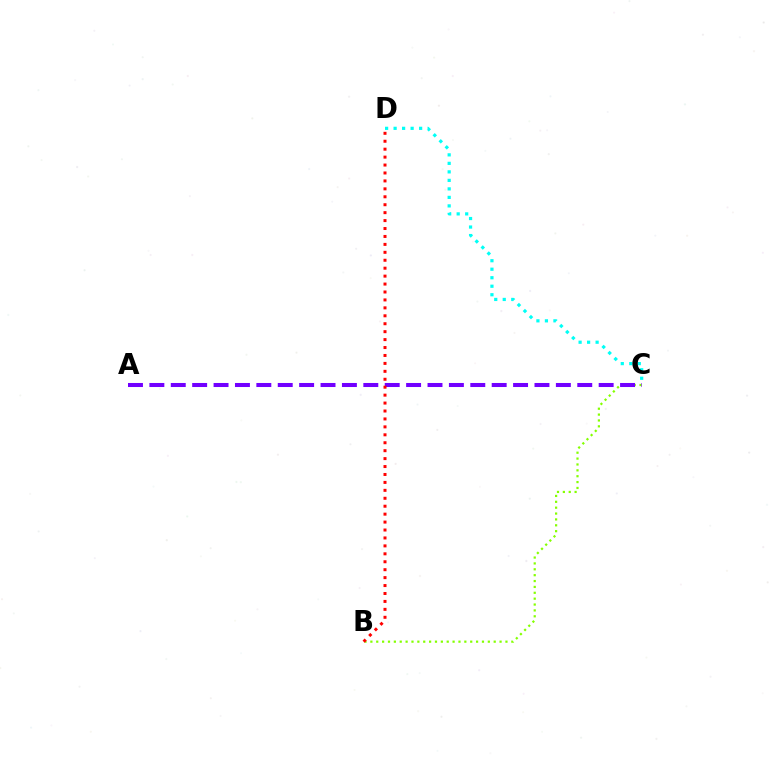{('C', 'D'): [{'color': '#00fff6', 'line_style': 'dotted', 'thickness': 2.31}], ('B', 'C'): [{'color': '#84ff00', 'line_style': 'dotted', 'thickness': 1.6}], ('A', 'C'): [{'color': '#7200ff', 'line_style': 'dashed', 'thickness': 2.91}], ('B', 'D'): [{'color': '#ff0000', 'line_style': 'dotted', 'thickness': 2.16}]}